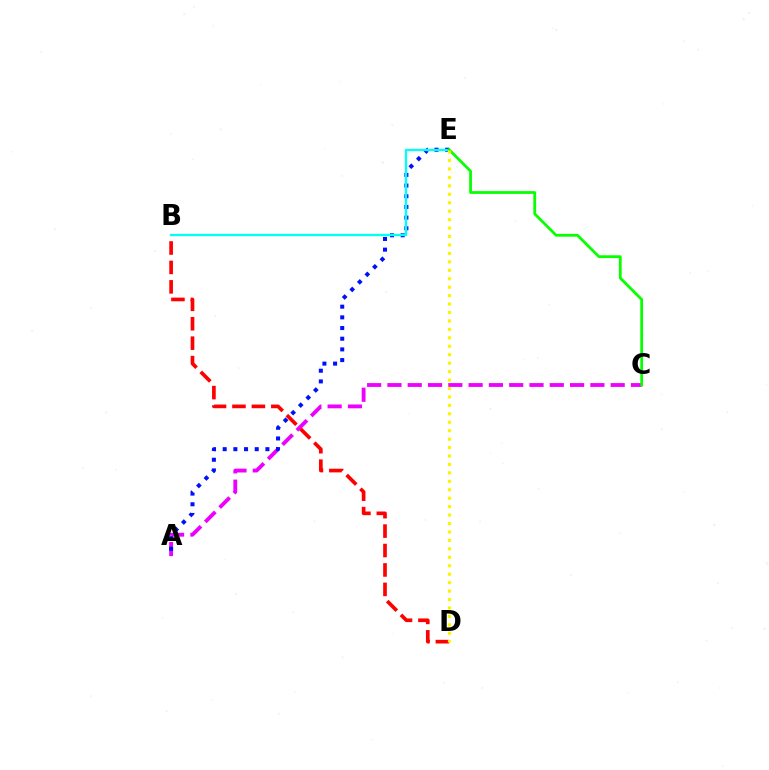{('A', 'C'): [{'color': '#ee00ff', 'line_style': 'dashed', 'thickness': 2.76}], ('B', 'D'): [{'color': '#ff0000', 'line_style': 'dashed', 'thickness': 2.64}], ('A', 'E'): [{'color': '#0010ff', 'line_style': 'dotted', 'thickness': 2.9}], ('B', 'E'): [{'color': '#00fff6', 'line_style': 'solid', 'thickness': 1.66}], ('C', 'E'): [{'color': '#08ff00', 'line_style': 'solid', 'thickness': 2.0}], ('D', 'E'): [{'color': '#fcf500', 'line_style': 'dotted', 'thickness': 2.29}]}